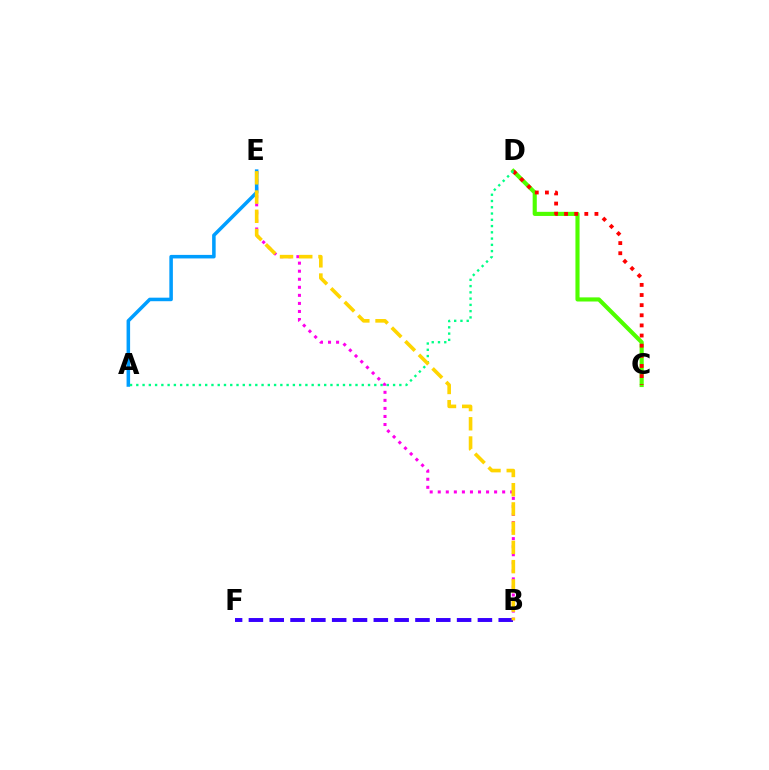{('B', 'E'): [{'color': '#ff00ed', 'line_style': 'dotted', 'thickness': 2.19}, {'color': '#ffd500', 'line_style': 'dashed', 'thickness': 2.61}], ('B', 'F'): [{'color': '#3700ff', 'line_style': 'dashed', 'thickness': 2.83}], ('C', 'D'): [{'color': '#4fff00', 'line_style': 'solid', 'thickness': 2.97}, {'color': '#ff0000', 'line_style': 'dotted', 'thickness': 2.75}], ('A', 'E'): [{'color': '#009eff', 'line_style': 'solid', 'thickness': 2.55}], ('A', 'D'): [{'color': '#00ff86', 'line_style': 'dotted', 'thickness': 1.7}]}